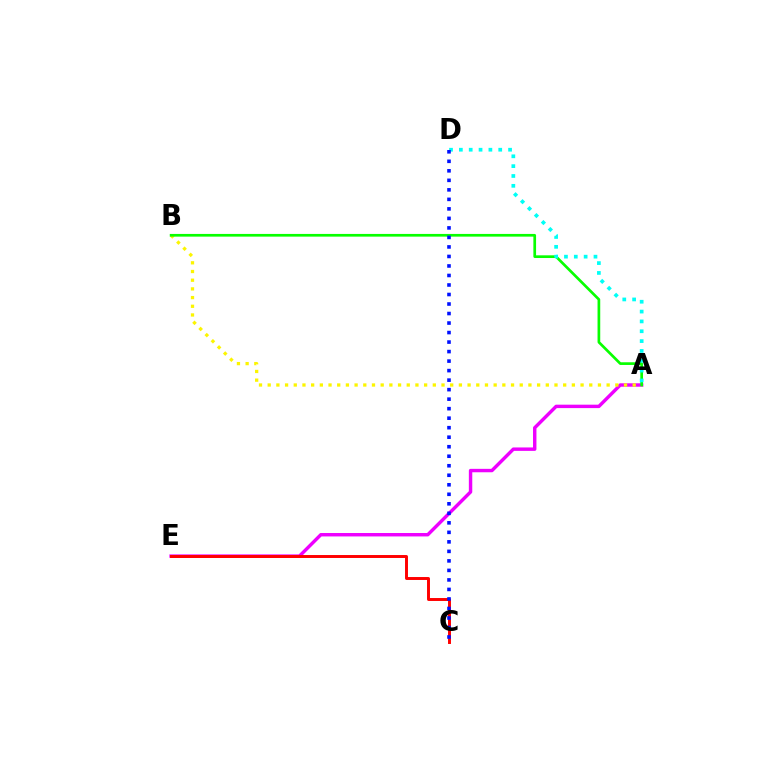{('A', 'E'): [{'color': '#ee00ff', 'line_style': 'solid', 'thickness': 2.46}], ('A', 'B'): [{'color': '#fcf500', 'line_style': 'dotted', 'thickness': 2.36}, {'color': '#08ff00', 'line_style': 'solid', 'thickness': 1.94}], ('C', 'E'): [{'color': '#ff0000', 'line_style': 'solid', 'thickness': 2.12}], ('A', 'D'): [{'color': '#00fff6', 'line_style': 'dotted', 'thickness': 2.67}], ('C', 'D'): [{'color': '#0010ff', 'line_style': 'dotted', 'thickness': 2.58}]}